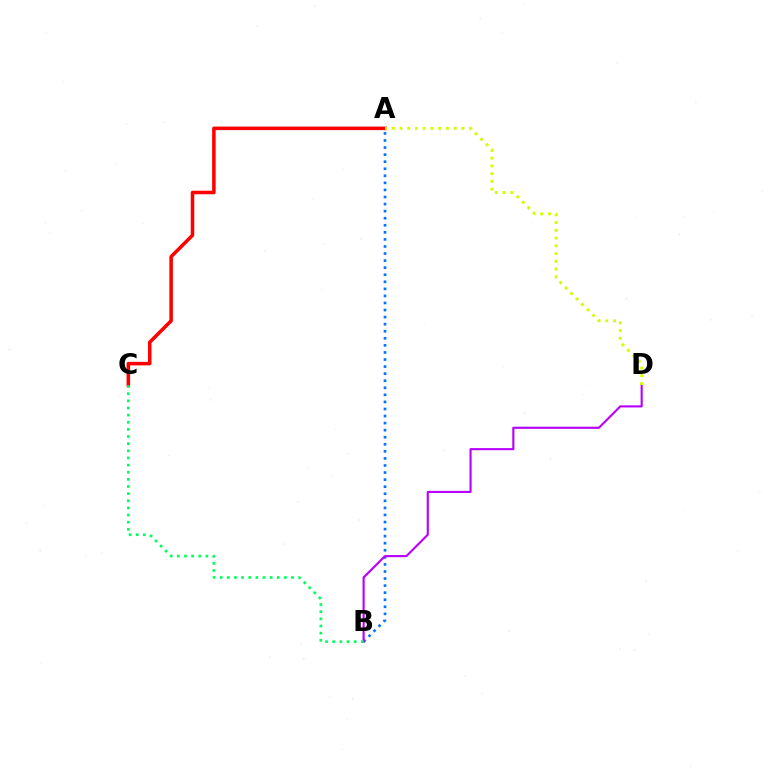{('A', 'B'): [{'color': '#0074ff', 'line_style': 'dotted', 'thickness': 1.92}], ('A', 'C'): [{'color': '#ff0000', 'line_style': 'solid', 'thickness': 2.54}], ('B', 'D'): [{'color': '#b900ff', 'line_style': 'solid', 'thickness': 1.53}], ('A', 'D'): [{'color': '#d1ff00', 'line_style': 'dotted', 'thickness': 2.1}], ('B', 'C'): [{'color': '#00ff5c', 'line_style': 'dotted', 'thickness': 1.94}]}